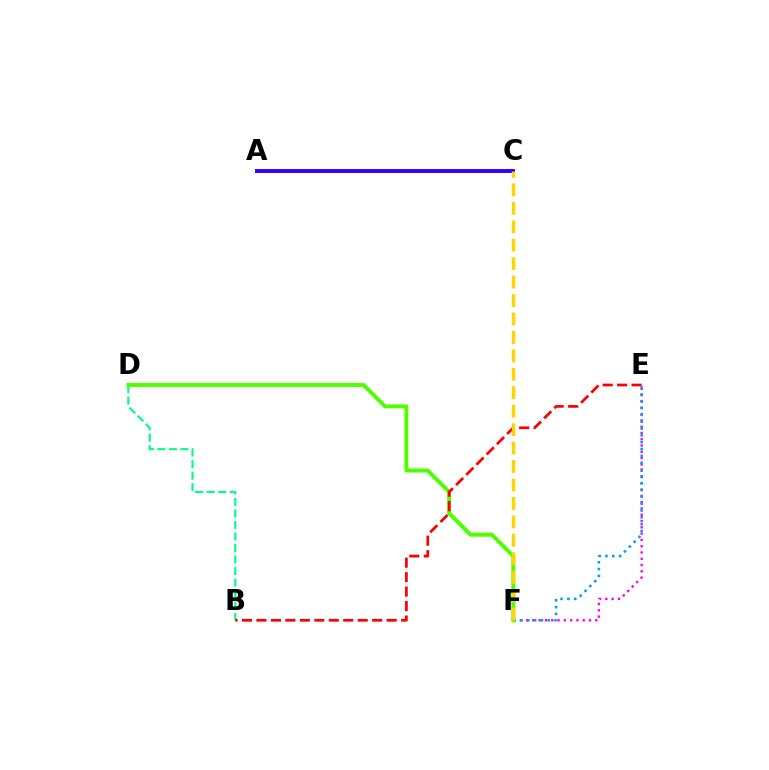{('E', 'F'): [{'color': '#ff00ed', 'line_style': 'dotted', 'thickness': 1.71}, {'color': '#009eff', 'line_style': 'dotted', 'thickness': 1.86}], ('A', 'C'): [{'color': '#3700ff', 'line_style': 'solid', 'thickness': 2.84}], ('B', 'D'): [{'color': '#00ff86', 'line_style': 'dashed', 'thickness': 1.56}], ('D', 'F'): [{'color': '#4fff00', 'line_style': 'solid', 'thickness': 2.85}], ('B', 'E'): [{'color': '#ff0000', 'line_style': 'dashed', 'thickness': 1.97}], ('C', 'F'): [{'color': '#ffd500', 'line_style': 'dashed', 'thickness': 2.51}]}